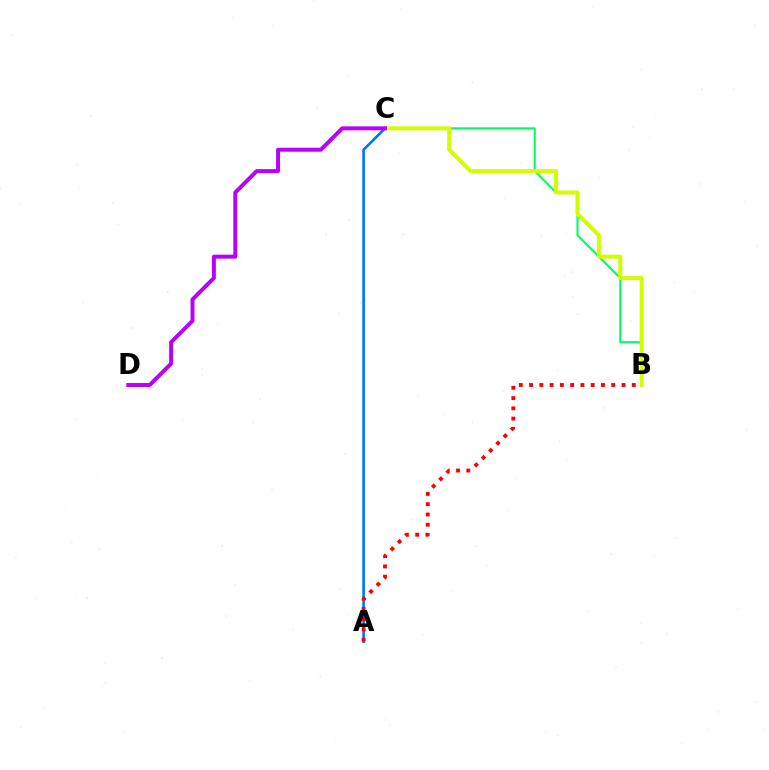{('B', 'C'): [{'color': '#00ff5c', 'line_style': 'solid', 'thickness': 1.51}, {'color': '#d1ff00', 'line_style': 'solid', 'thickness': 2.89}], ('A', 'C'): [{'color': '#0074ff', 'line_style': 'solid', 'thickness': 1.9}], ('A', 'B'): [{'color': '#ff0000', 'line_style': 'dotted', 'thickness': 2.79}], ('C', 'D'): [{'color': '#b900ff', 'line_style': 'solid', 'thickness': 2.86}]}